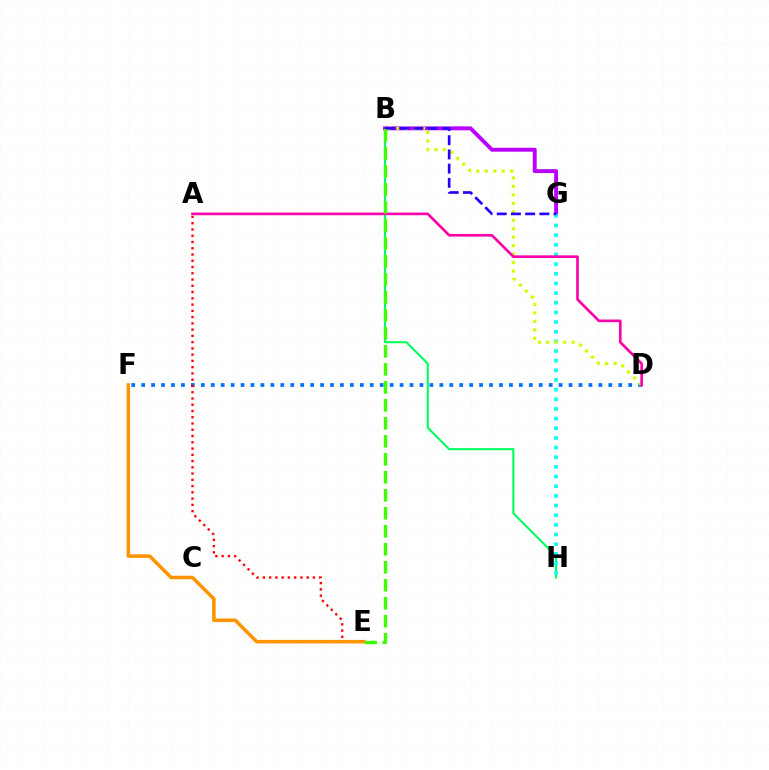{('D', 'F'): [{'color': '#0074ff', 'line_style': 'dotted', 'thickness': 2.7}], ('A', 'E'): [{'color': '#ff0000', 'line_style': 'dotted', 'thickness': 1.7}], ('B', 'H'): [{'color': '#00ff5c', 'line_style': 'solid', 'thickness': 1.5}], ('B', 'G'): [{'color': '#b900ff', 'line_style': 'solid', 'thickness': 2.82}, {'color': '#2500ff', 'line_style': 'dashed', 'thickness': 1.93}], ('G', 'H'): [{'color': '#00fff6', 'line_style': 'dotted', 'thickness': 2.62}], ('B', 'D'): [{'color': '#d1ff00', 'line_style': 'dotted', 'thickness': 2.3}], ('A', 'D'): [{'color': '#ff00ac', 'line_style': 'solid', 'thickness': 1.92}], ('B', 'E'): [{'color': '#3dff00', 'line_style': 'dashed', 'thickness': 2.44}], ('E', 'F'): [{'color': '#ff9400', 'line_style': 'solid', 'thickness': 2.54}]}